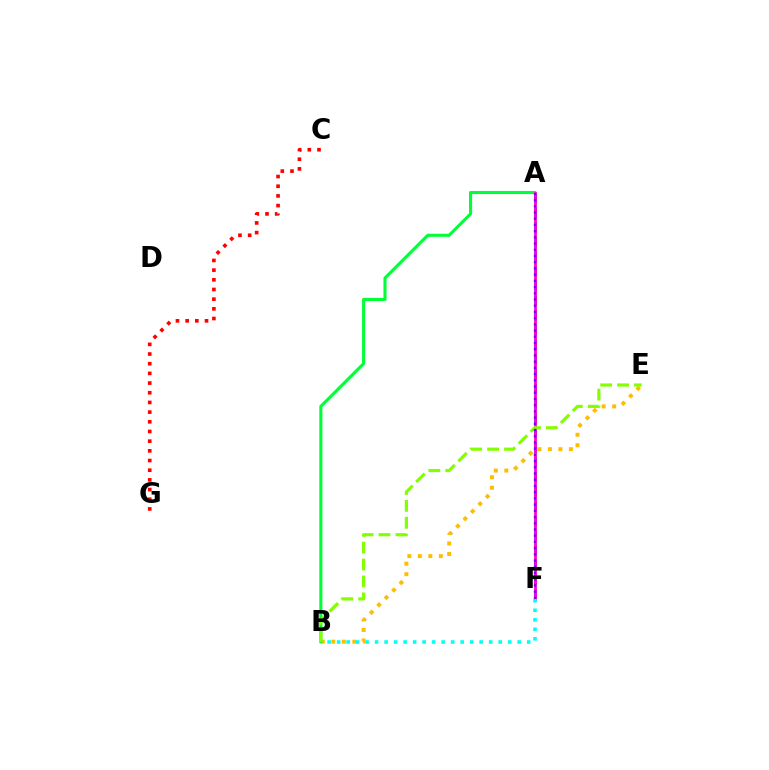{('B', 'E'): [{'color': '#ffbd00', 'line_style': 'dotted', 'thickness': 2.85}, {'color': '#84ff00', 'line_style': 'dashed', 'thickness': 2.3}], ('A', 'B'): [{'color': '#00ff39', 'line_style': 'solid', 'thickness': 2.22}], ('A', 'F'): [{'color': '#004bff', 'line_style': 'dashed', 'thickness': 1.99}, {'color': '#ff00cf', 'line_style': 'solid', 'thickness': 1.99}, {'color': '#7200ff', 'line_style': 'dotted', 'thickness': 1.69}], ('B', 'F'): [{'color': '#00fff6', 'line_style': 'dotted', 'thickness': 2.58}], ('C', 'G'): [{'color': '#ff0000', 'line_style': 'dotted', 'thickness': 2.63}]}